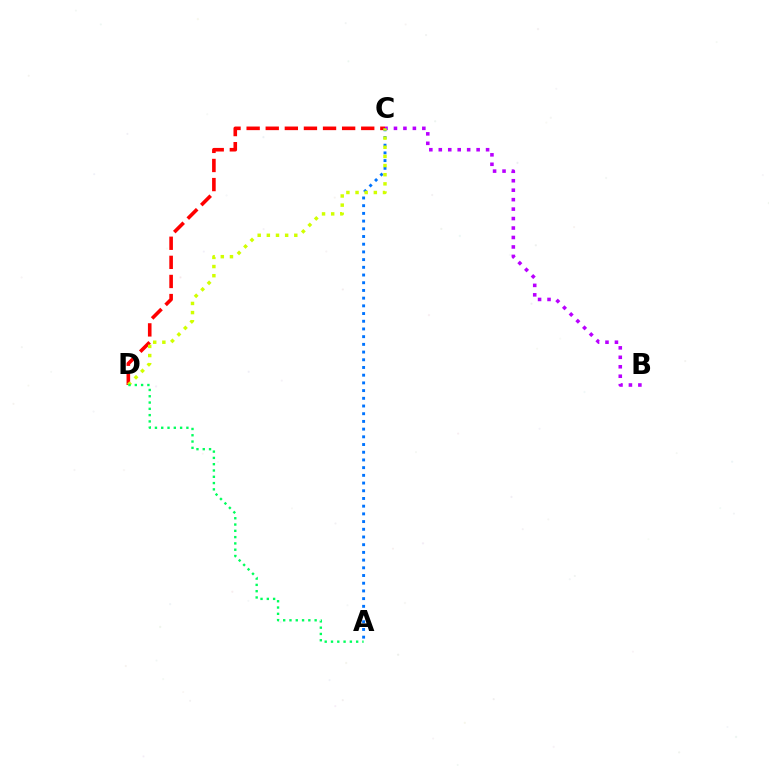{('C', 'D'): [{'color': '#ff0000', 'line_style': 'dashed', 'thickness': 2.59}, {'color': '#d1ff00', 'line_style': 'dotted', 'thickness': 2.49}], ('B', 'C'): [{'color': '#b900ff', 'line_style': 'dotted', 'thickness': 2.57}], ('A', 'C'): [{'color': '#0074ff', 'line_style': 'dotted', 'thickness': 2.09}], ('A', 'D'): [{'color': '#00ff5c', 'line_style': 'dotted', 'thickness': 1.71}]}